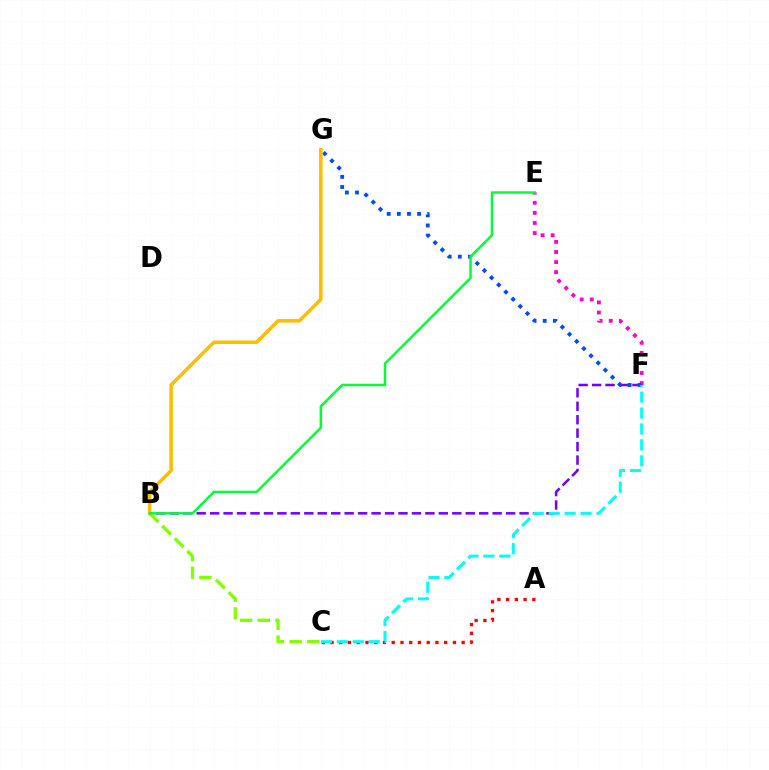{('A', 'C'): [{'color': '#ff0000', 'line_style': 'dotted', 'thickness': 2.38}], ('B', 'F'): [{'color': '#7200ff', 'line_style': 'dashed', 'thickness': 1.83}], ('E', 'F'): [{'color': '#ff00cf', 'line_style': 'dotted', 'thickness': 2.74}], ('B', 'C'): [{'color': '#84ff00', 'line_style': 'dashed', 'thickness': 2.41}], ('F', 'G'): [{'color': '#004bff', 'line_style': 'dotted', 'thickness': 2.75}], ('B', 'G'): [{'color': '#ffbd00', 'line_style': 'solid', 'thickness': 2.56}], ('C', 'F'): [{'color': '#00fff6', 'line_style': 'dashed', 'thickness': 2.16}], ('B', 'E'): [{'color': '#00ff39', 'line_style': 'solid', 'thickness': 1.78}]}